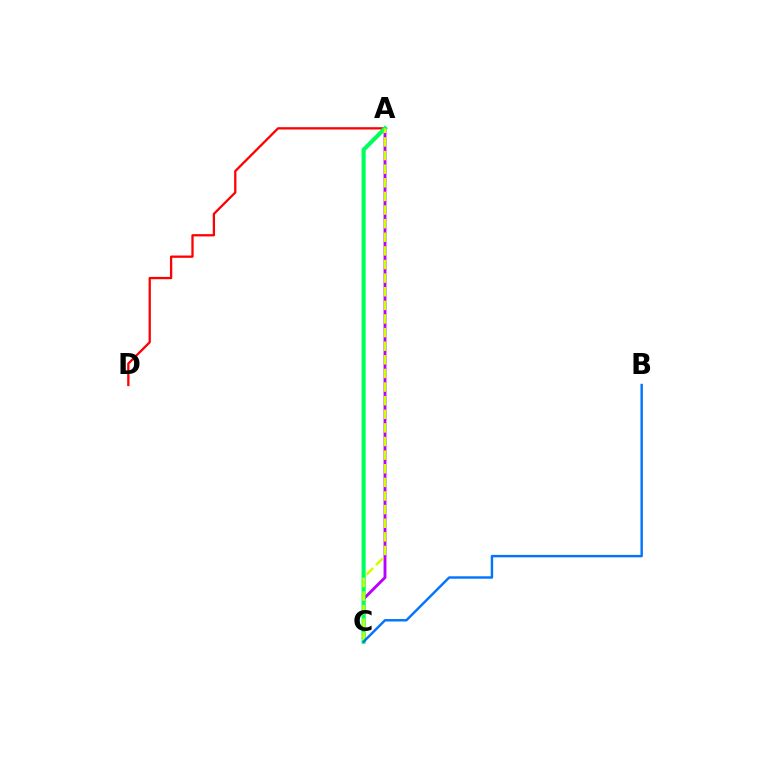{('A', 'D'): [{'color': '#ff0000', 'line_style': 'solid', 'thickness': 1.65}], ('A', 'C'): [{'color': '#b900ff', 'line_style': 'solid', 'thickness': 2.07}, {'color': '#00ff5c', 'line_style': 'solid', 'thickness': 2.97}, {'color': '#d1ff00', 'line_style': 'dashed', 'thickness': 1.85}], ('B', 'C'): [{'color': '#0074ff', 'line_style': 'solid', 'thickness': 1.74}]}